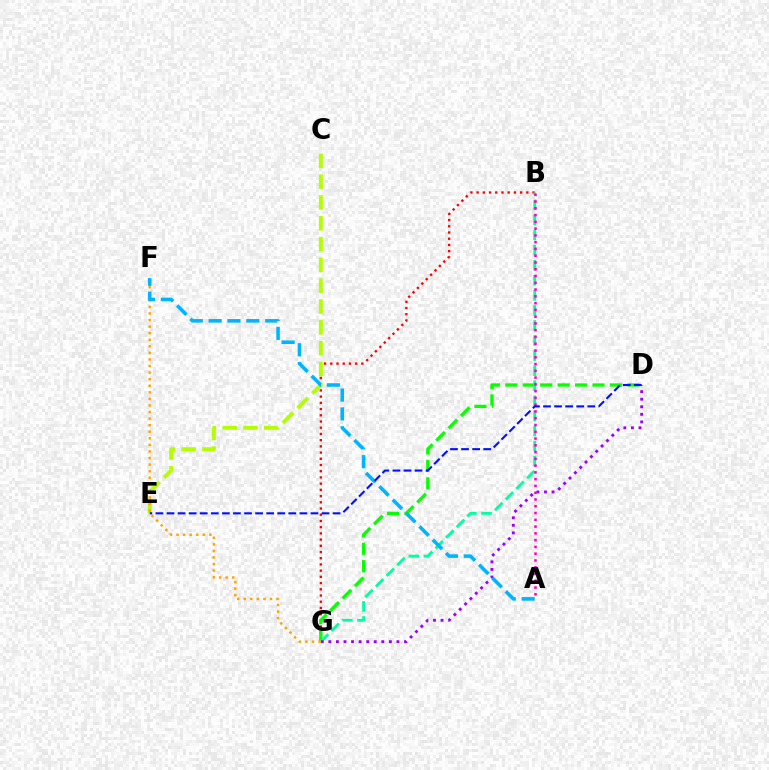{('B', 'G'): [{'color': '#ff0000', 'line_style': 'dotted', 'thickness': 1.69}, {'color': '#00ff9d', 'line_style': 'dashed', 'thickness': 2.05}], ('D', 'G'): [{'color': '#08ff00', 'line_style': 'dashed', 'thickness': 2.37}, {'color': '#9b00ff', 'line_style': 'dotted', 'thickness': 2.06}], ('C', 'E'): [{'color': '#b3ff00', 'line_style': 'dashed', 'thickness': 2.83}], ('A', 'B'): [{'color': '#ff00bd', 'line_style': 'dotted', 'thickness': 1.84}], ('F', 'G'): [{'color': '#ffa500', 'line_style': 'dotted', 'thickness': 1.78}], ('A', 'F'): [{'color': '#00b5ff', 'line_style': 'dashed', 'thickness': 2.56}], ('D', 'E'): [{'color': '#0010ff', 'line_style': 'dashed', 'thickness': 1.5}]}